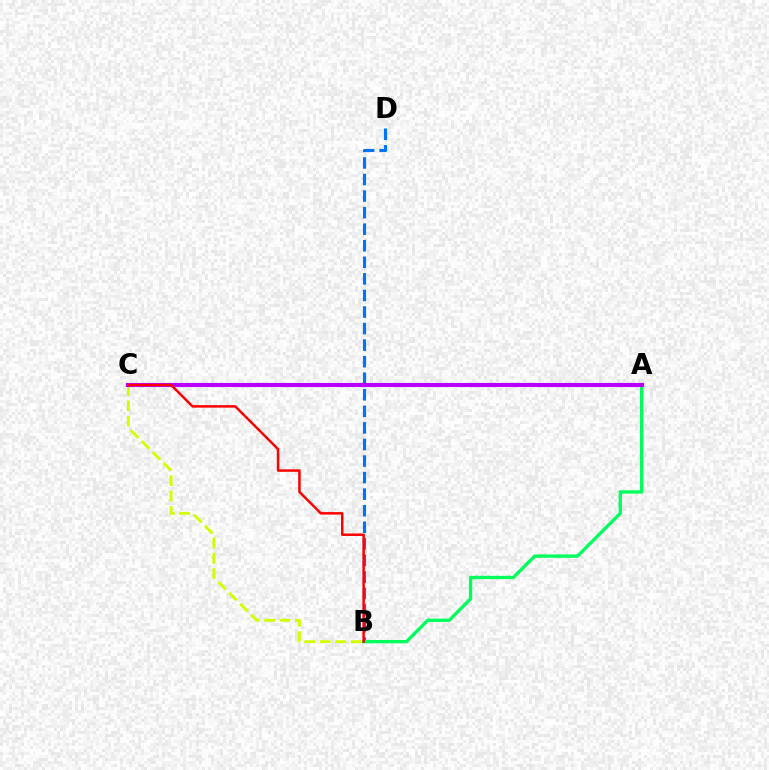{('B', 'D'): [{'color': '#0074ff', 'line_style': 'dashed', 'thickness': 2.25}], ('A', 'B'): [{'color': '#00ff5c', 'line_style': 'solid', 'thickness': 2.4}], ('B', 'C'): [{'color': '#d1ff00', 'line_style': 'dashed', 'thickness': 2.09}, {'color': '#ff0000', 'line_style': 'solid', 'thickness': 1.8}], ('A', 'C'): [{'color': '#b900ff', 'line_style': 'solid', 'thickness': 2.96}]}